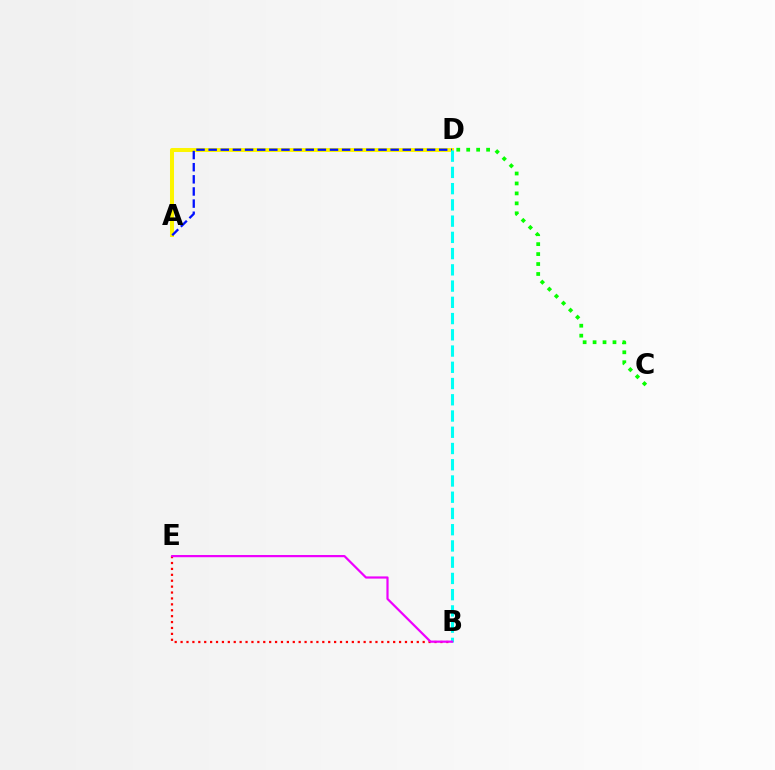{('A', 'D'): [{'color': '#fcf500', 'line_style': 'solid', 'thickness': 2.9}, {'color': '#0010ff', 'line_style': 'dashed', 'thickness': 1.65}], ('C', 'D'): [{'color': '#08ff00', 'line_style': 'dotted', 'thickness': 2.7}], ('B', 'E'): [{'color': '#ff0000', 'line_style': 'dotted', 'thickness': 1.6}, {'color': '#ee00ff', 'line_style': 'solid', 'thickness': 1.59}], ('B', 'D'): [{'color': '#00fff6', 'line_style': 'dashed', 'thickness': 2.21}]}